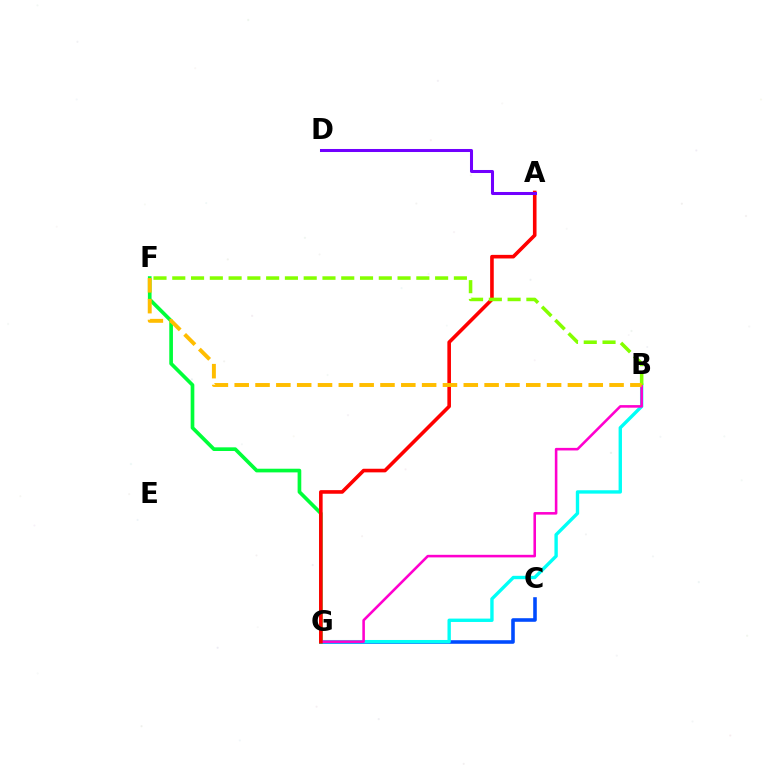{('C', 'G'): [{'color': '#004bff', 'line_style': 'solid', 'thickness': 2.57}], ('B', 'G'): [{'color': '#00fff6', 'line_style': 'solid', 'thickness': 2.43}, {'color': '#ff00cf', 'line_style': 'solid', 'thickness': 1.86}], ('F', 'G'): [{'color': '#00ff39', 'line_style': 'solid', 'thickness': 2.64}], ('A', 'G'): [{'color': '#ff0000', 'line_style': 'solid', 'thickness': 2.6}], ('B', 'F'): [{'color': '#84ff00', 'line_style': 'dashed', 'thickness': 2.55}, {'color': '#ffbd00', 'line_style': 'dashed', 'thickness': 2.83}], ('A', 'D'): [{'color': '#7200ff', 'line_style': 'solid', 'thickness': 2.18}]}